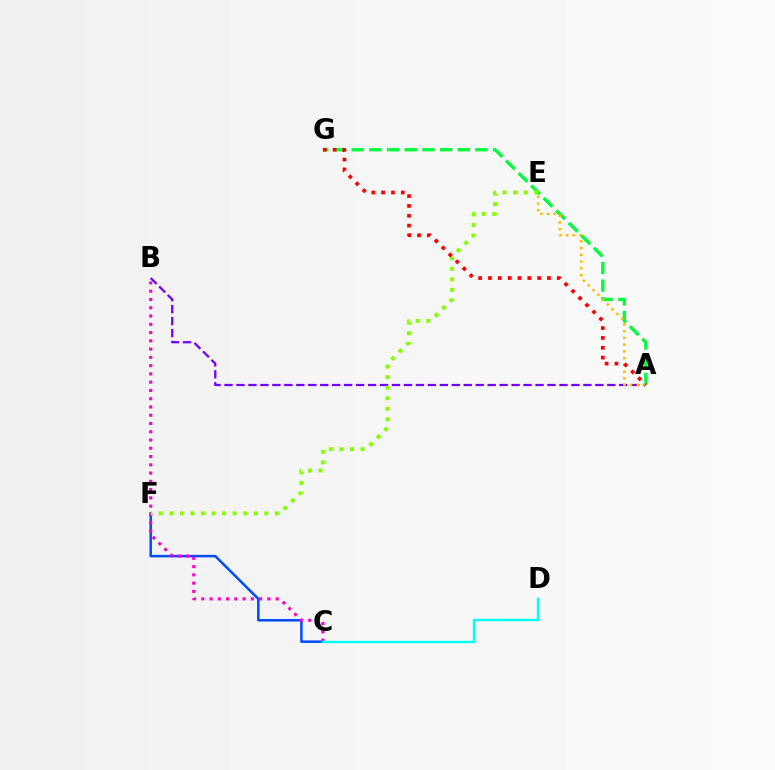{('A', 'G'): [{'color': '#00ff39', 'line_style': 'dashed', 'thickness': 2.4}, {'color': '#ff0000', 'line_style': 'dotted', 'thickness': 2.67}], ('C', 'F'): [{'color': '#004bff', 'line_style': 'solid', 'thickness': 1.81}], ('B', 'C'): [{'color': '#ff00cf', 'line_style': 'dotted', 'thickness': 2.25}], ('A', 'B'): [{'color': '#7200ff', 'line_style': 'dashed', 'thickness': 1.62}], ('E', 'F'): [{'color': '#84ff00', 'line_style': 'dotted', 'thickness': 2.87}], ('A', 'E'): [{'color': '#ffbd00', 'line_style': 'dotted', 'thickness': 1.83}], ('C', 'D'): [{'color': '#00fff6', 'line_style': 'solid', 'thickness': 1.75}]}